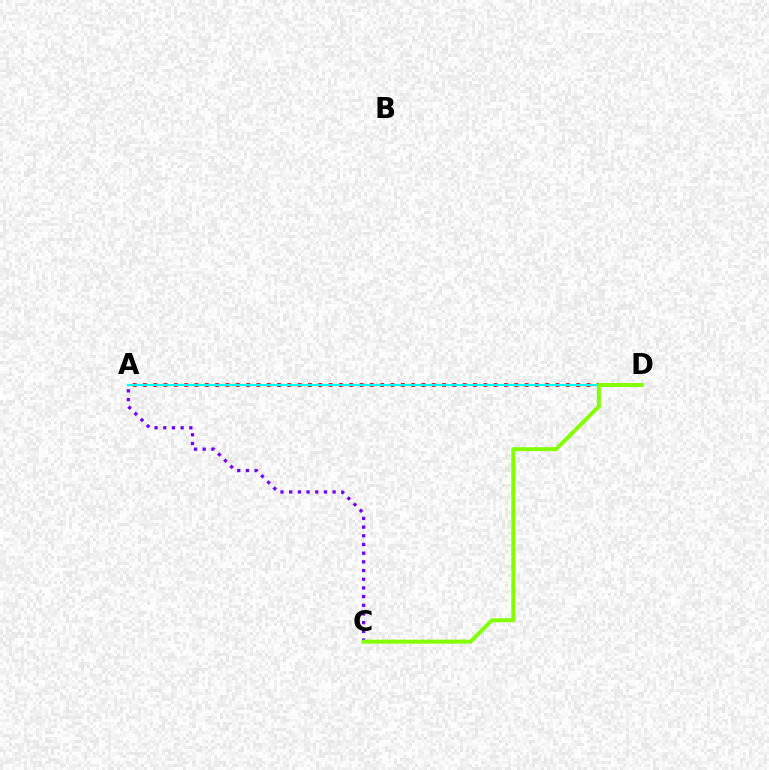{('A', 'C'): [{'color': '#7200ff', 'line_style': 'dotted', 'thickness': 2.36}], ('A', 'D'): [{'color': '#ff0000', 'line_style': 'dotted', 'thickness': 2.8}, {'color': '#00fff6', 'line_style': 'solid', 'thickness': 1.59}], ('C', 'D'): [{'color': '#84ff00', 'line_style': 'solid', 'thickness': 2.85}]}